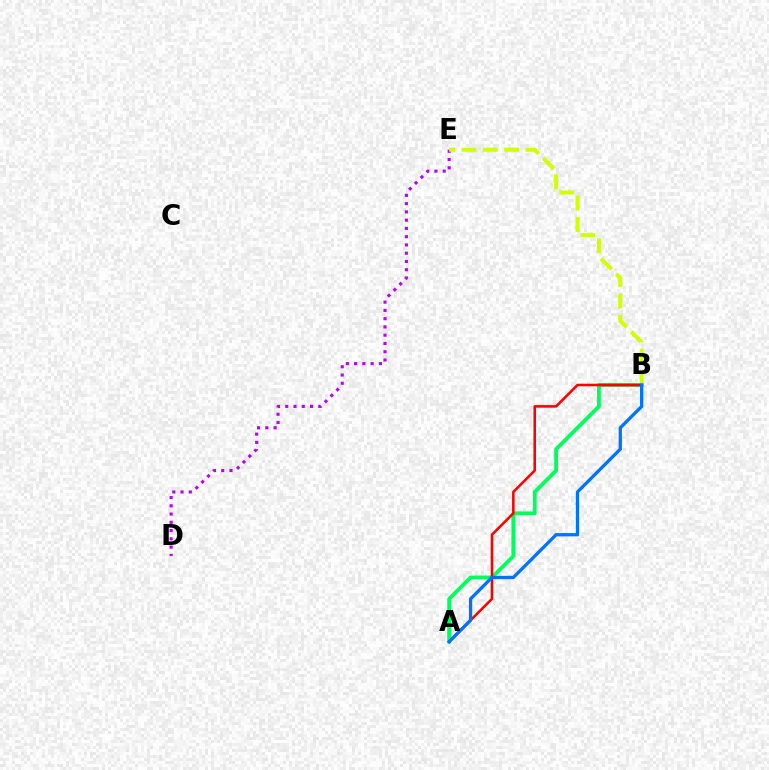{('D', 'E'): [{'color': '#b900ff', 'line_style': 'dotted', 'thickness': 2.24}], ('A', 'B'): [{'color': '#00ff5c', 'line_style': 'solid', 'thickness': 2.76}, {'color': '#ff0000', 'line_style': 'solid', 'thickness': 1.84}, {'color': '#0074ff', 'line_style': 'solid', 'thickness': 2.37}], ('B', 'E'): [{'color': '#d1ff00', 'line_style': 'dashed', 'thickness': 2.9}]}